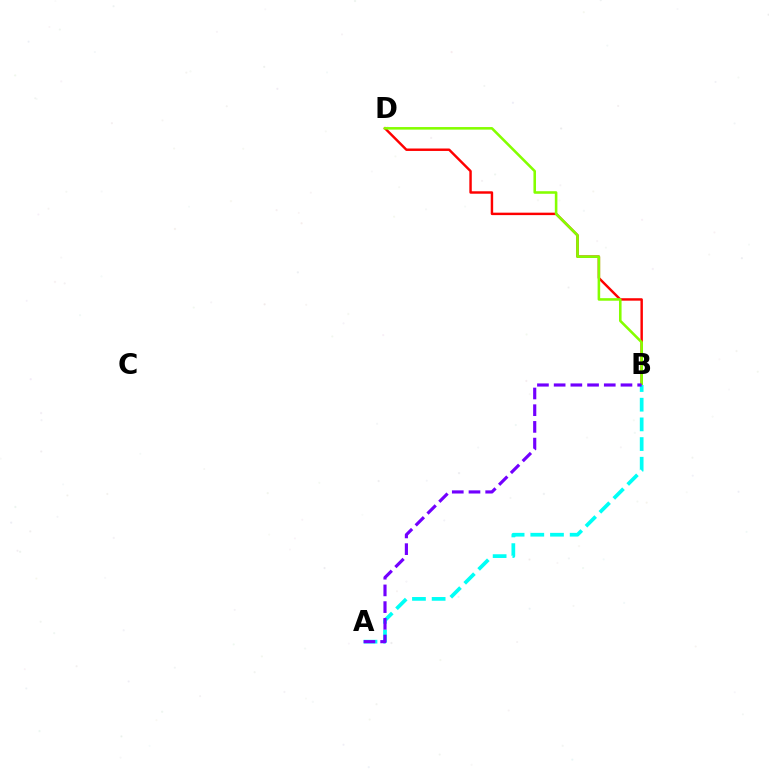{('B', 'D'): [{'color': '#ff0000', 'line_style': 'solid', 'thickness': 1.76}, {'color': '#84ff00', 'line_style': 'solid', 'thickness': 1.85}], ('A', 'B'): [{'color': '#00fff6', 'line_style': 'dashed', 'thickness': 2.67}, {'color': '#7200ff', 'line_style': 'dashed', 'thickness': 2.27}]}